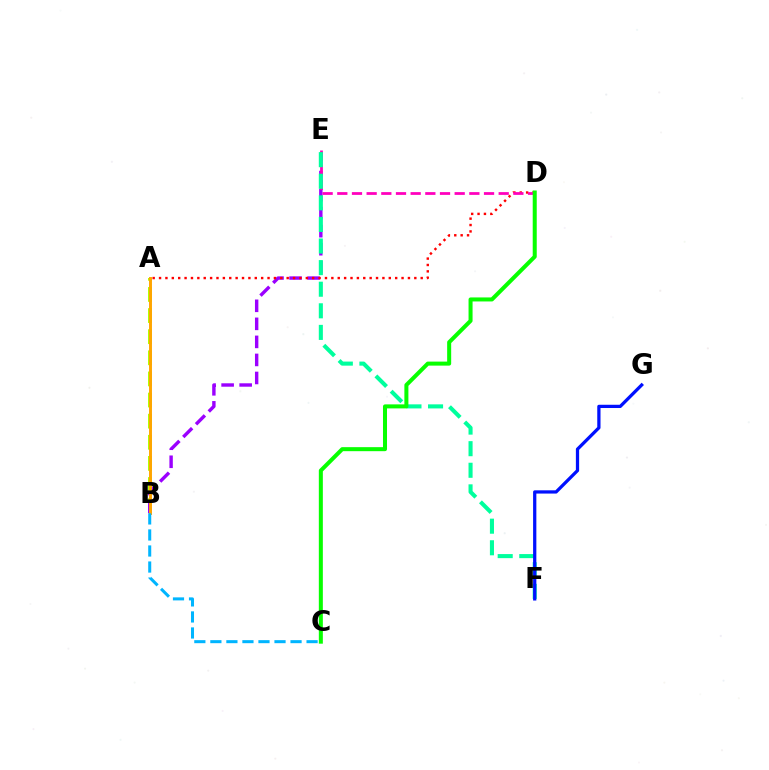{('A', 'B'): [{'color': '#b3ff00', 'line_style': 'dashed', 'thickness': 2.87}, {'color': '#ffa500', 'line_style': 'solid', 'thickness': 2.11}], ('B', 'E'): [{'color': '#9b00ff', 'line_style': 'dashed', 'thickness': 2.45}], ('A', 'D'): [{'color': '#ff0000', 'line_style': 'dotted', 'thickness': 1.73}], ('D', 'E'): [{'color': '#ff00bd', 'line_style': 'dashed', 'thickness': 1.99}], ('E', 'F'): [{'color': '#00ff9d', 'line_style': 'dashed', 'thickness': 2.93}], ('F', 'G'): [{'color': '#0010ff', 'line_style': 'solid', 'thickness': 2.34}], ('B', 'C'): [{'color': '#00b5ff', 'line_style': 'dashed', 'thickness': 2.18}], ('C', 'D'): [{'color': '#08ff00', 'line_style': 'solid', 'thickness': 2.9}]}